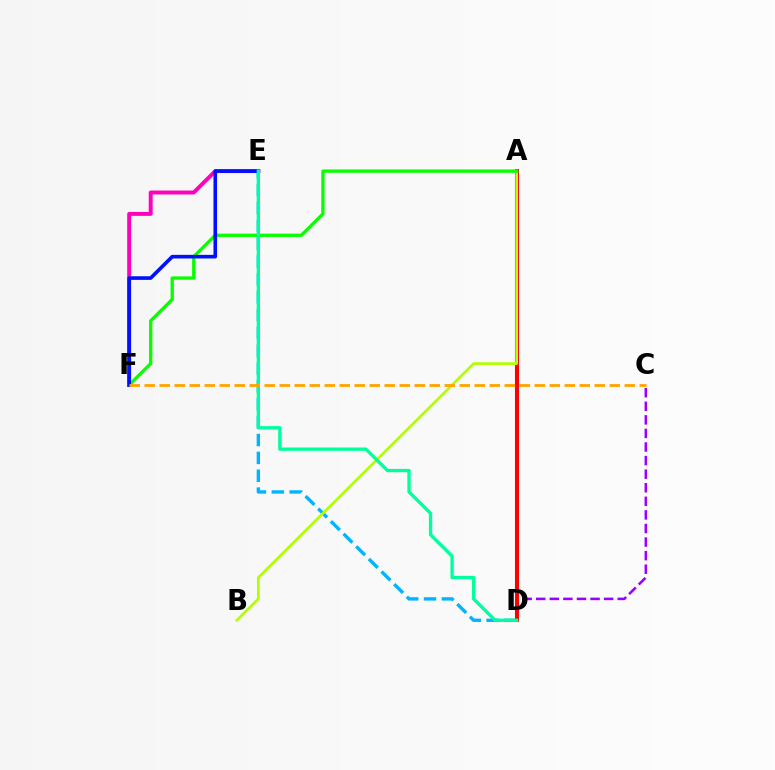{('C', 'D'): [{'color': '#9b00ff', 'line_style': 'dashed', 'thickness': 1.84}], ('D', 'E'): [{'color': '#00b5ff', 'line_style': 'dashed', 'thickness': 2.42}, {'color': '#00ff9d', 'line_style': 'solid', 'thickness': 2.39}], ('A', 'D'): [{'color': '#ff0000', 'line_style': 'solid', 'thickness': 2.93}], ('E', 'F'): [{'color': '#ff00bd', 'line_style': 'solid', 'thickness': 2.83}, {'color': '#0010ff', 'line_style': 'solid', 'thickness': 2.61}], ('A', 'B'): [{'color': '#b3ff00', 'line_style': 'solid', 'thickness': 1.96}], ('A', 'F'): [{'color': '#08ff00', 'line_style': 'solid', 'thickness': 2.38}], ('C', 'F'): [{'color': '#ffa500', 'line_style': 'dashed', 'thickness': 2.04}]}